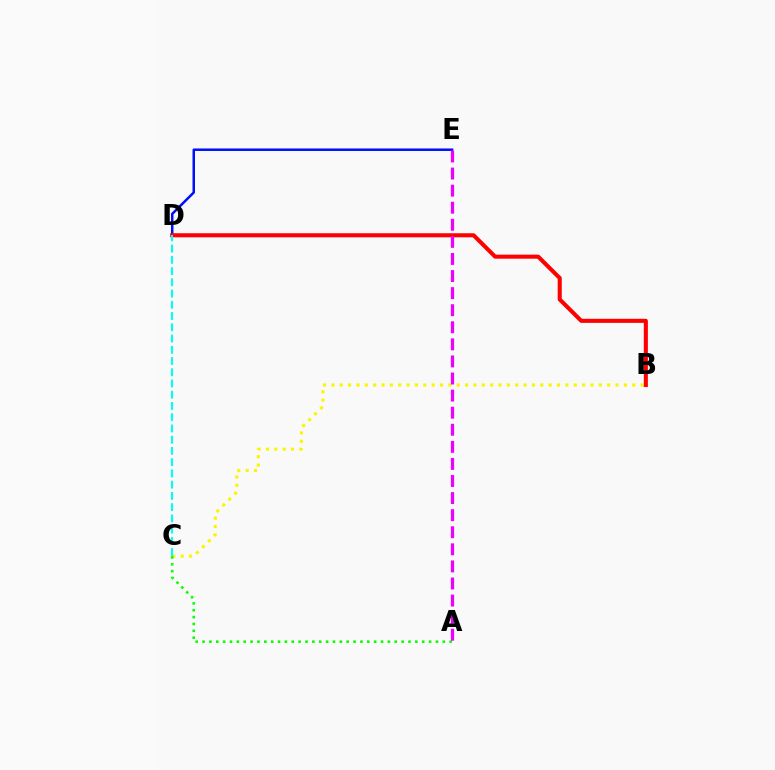{('B', 'C'): [{'color': '#fcf500', 'line_style': 'dotted', 'thickness': 2.27}], ('D', 'E'): [{'color': '#0010ff', 'line_style': 'solid', 'thickness': 1.8}], ('B', 'D'): [{'color': '#ff0000', 'line_style': 'solid', 'thickness': 2.93}], ('A', 'C'): [{'color': '#08ff00', 'line_style': 'dotted', 'thickness': 1.87}], ('A', 'E'): [{'color': '#ee00ff', 'line_style': 'dashed', 'thickness': 2.32}], ('C', 'D'): [{'color': '#00fff6', 'line_style': 'dashed', 'thickness': 1.53}]}